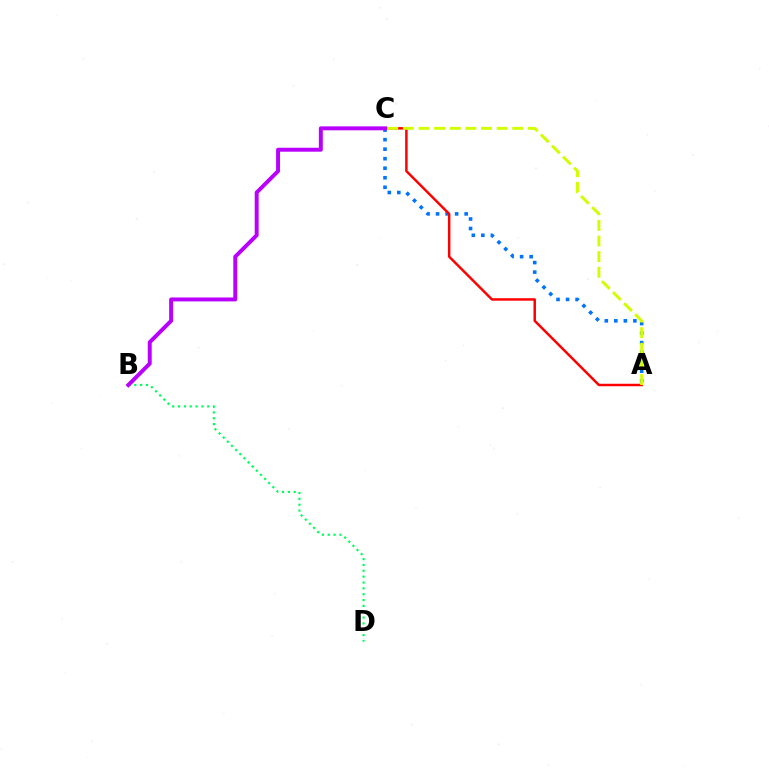{('B', 'D'): [{'color': '#00ff5c', 'line_style': 'dotted', 'thickness': 1.59}], ('A', 'C'): [{'color': '#0074ff', 'line_style': 'dotted', 'thickness': 2.59}, {'color': '#ff0000', 'line_style': 'solid', 'thickness': 1.78}, {'color': '#d1ff00', 'line_style': 'dashed', 'thickness': 2.12}], ('B', 'C'): [{'color': '#b900ff', 'line_style': 'solid', 'thickness': 2.84}]}